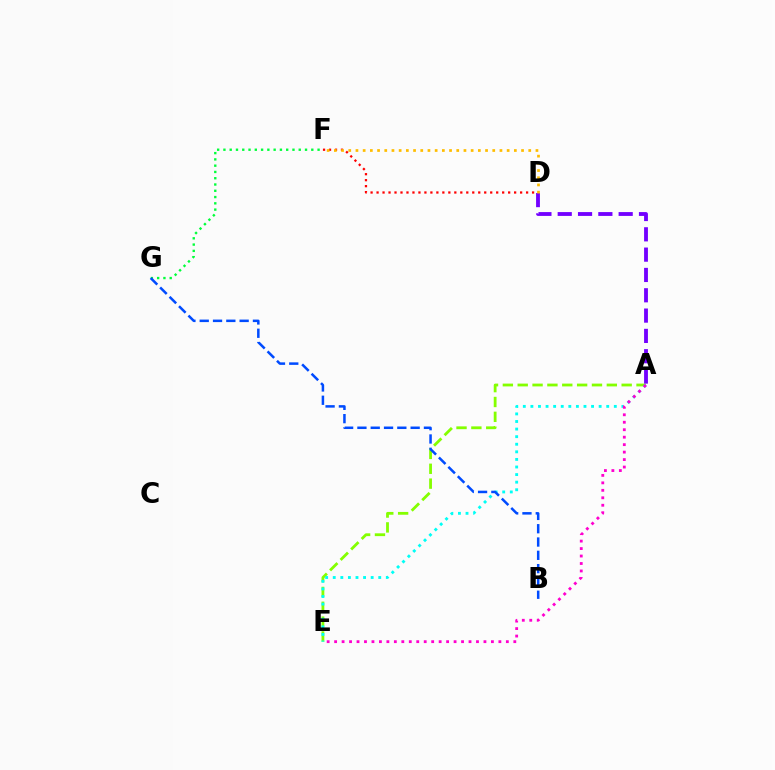{('D', 'F'): [{'color': '#ff0000', 'line_style': 'dotted', 'thickness': 1.63}, {'color': '#ffbd00', 'line_style': 'dotted', 'thickness': 1.96}], ('A', 'E'): [{'color': '#84ff00', 'line_style': 'dashed', 'thickness': 2.02}, {'color': '#00fff6', 'line_style': 'dotted', 'thickness': 2.06}, {'color': '#ff00cf', 'line_style': 'dotted', 'thickness': 2.03}], ('F', 'G'): [{'color': '#00ff39', 'line_style': 'dotted', 'thickness': 1.71}], ('A', 'D'): [{'color': '#7200ff', 'line_style': 'dashed', 'thickness': 2.76}], ('B', 'G'): [{'color': '#004bff', 'line_style': 'dashed', 'thickness': 1.81}]}